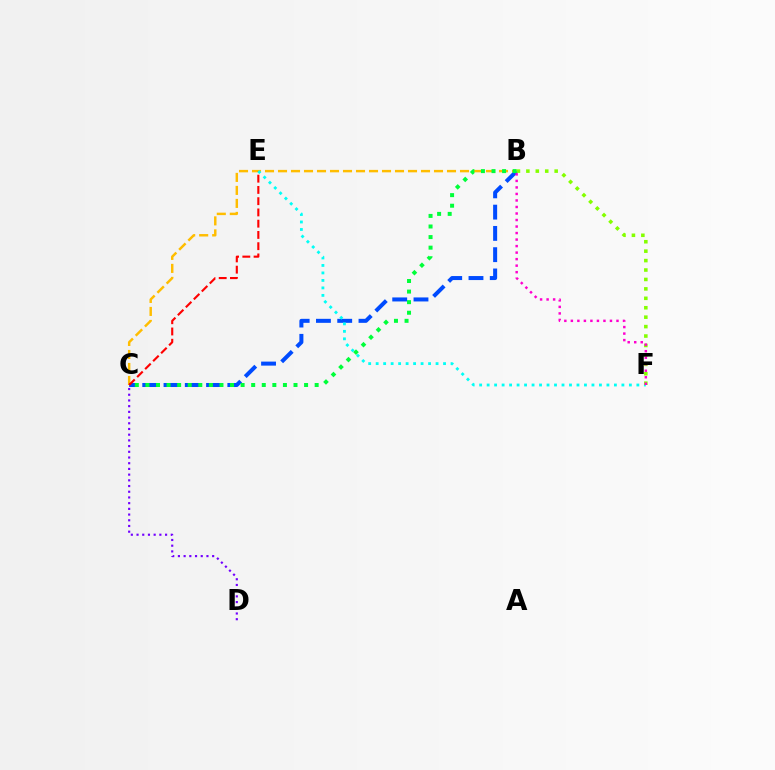{('C', 'D'): [{'color': '#7200ff', 'line_style': 'dotted', 'thickness': 1.55}], ('B', 'C'): [{'color': '#ffbd00', 'line_style': 'dashed', 'thickness': 1.77}, {'color': '#004bff', 'line_style': 'dashed', 'thickness': 2.89}, {'color': '#00ff39', 'line_style': 'dotted', 'thickness': 2.87}], ('C', 'E'): [{'color': '#ff0000', 'line_style': 'dashed', 'thickness': 1.53}], ('E', 'F'): [{'color': '#00fff6', 'line_style': 'dotted', 'thickness': 2.03}], ('B', 'F'): [{'color': '#84ff00', 'line_style': 'dotted', 'thickness': 2.56}, {'color': '#ff00cf', 'line_style': 'dotted', 'thickness': 1.77}]}